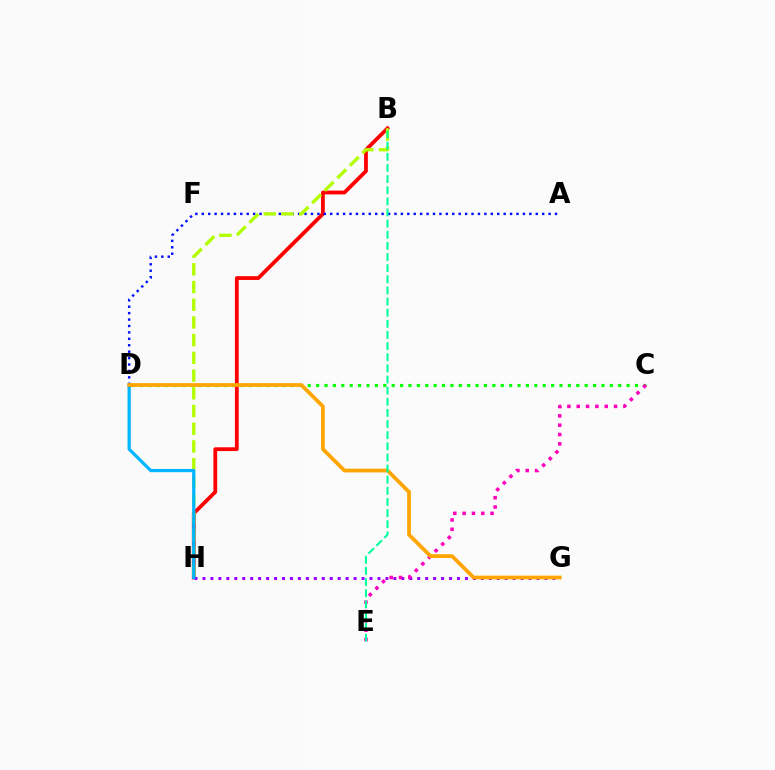{('B', 'H'): [{'color': '#ff0000', 'line_style': 'solid', 'thickness': 2.72}, {'color': '#b3ff00', 'line_style': 'dashed', 'thickness': 2.41}], ('G', 'H'): [{'color': '#9b00ff', 'line_style': 'dotted', 'thickness': 2.16}], ('A', 'D'): [{'color': '#0010ff', 'line_style': 'dotted', 'thickness': 1.75}], ('C', 'D'): [{'color': '#08ff00', 'line_style': 'dotted', 'thickness': 2.28}], ('D', 'H'): [{'color': '#00b5ff', 'line_style': 'solid', 'thickness': 2.32}], ('C', 'E'): [{'color': '#ff00bd', 'line_style': 'dotted', 'thickness': 2.54}], ('D', 'G'): [{'color': '#ffa500', 'line_style': 'solid', 'thickness': 2.69}], ('B', 'E'): [{'color': '#00ff9d', 'line_style': 'dashed', 'thickness': 1.51}]}